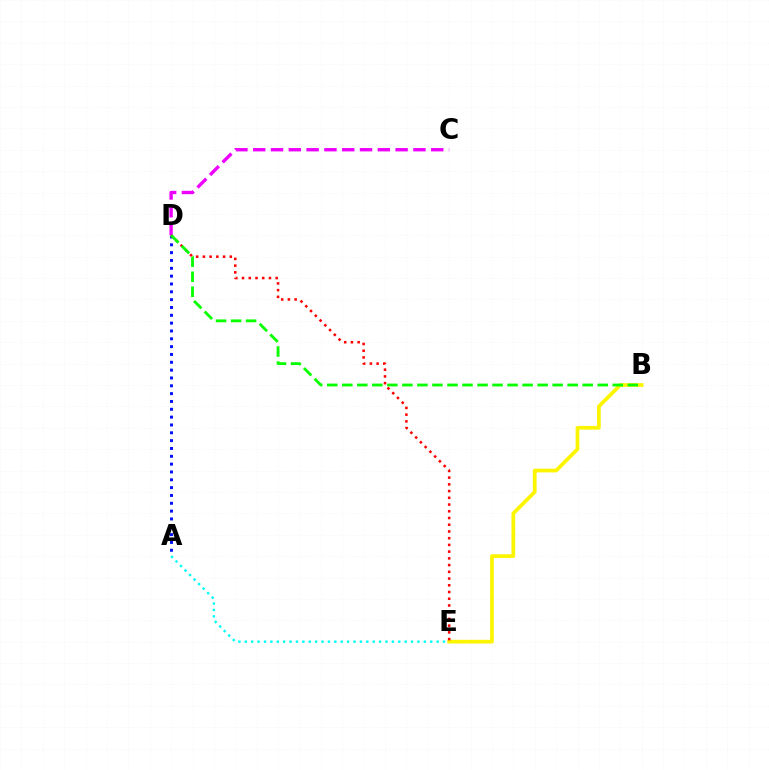{('A', 'D'): [{'color': '#0010ff', 'line_style': 'dotted', 'thickness': 2.13}], ('B', 'E'): [{'color': '#fcf500', 'line_style': 'solid', 'thickness': 2.68}], ('A', 'E'): [{'color': '#00fff6', 'line_style': 'dotted', 'thickness': 1.74}], ('C', 'D'): [{'color': '#ee00ff', 'line_style': 'dashed', 'thickness': 2.42}], ('D', 'E'): [{'color': '#ff0000', 'line_style': 'dotted', 'thickness': 1.83}], ('B', 'D'): [{'color': '#08ff00', 'line_style': 'dashed', 'thickness': 2.04}]}